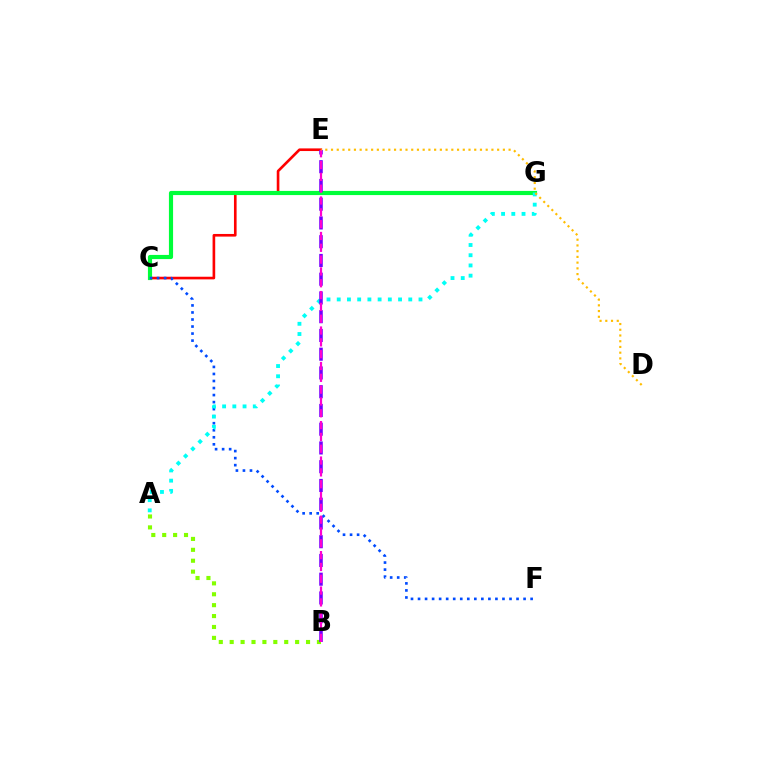{('C', 'E'): [{'color': '#ff0000', 'line_style': 'solid', 'thickness': 1.9}], ('C', 'G'): [{'color': '#00ff39', 'line_style': 'solid', 'thickness': 2.99}], ('C', 'F'): [{'color': '#004bff', 'line_style': 'dotted', 'thickness': 1.91}], ('A', 'G'): [{'color': '#00fff6', 'line_style': 'dotted', 'thickness': 2.78}], ('A', 'B'): [{'color': '#84ff00', 'line_style': 'dotted', 'thickness': 2.96}], ('B', 'E'): [{'color': '#7200ff', 'line_style': 'dashed', 'thickness': 2.55}, {'color': '#ff00cf', 'line_style': 'dashed', 'thickness': 1.61}], ('D', 'E'): [{'color': '#ffbd00', 'line_style': 'dotted', 'thickness': 1.56}]}